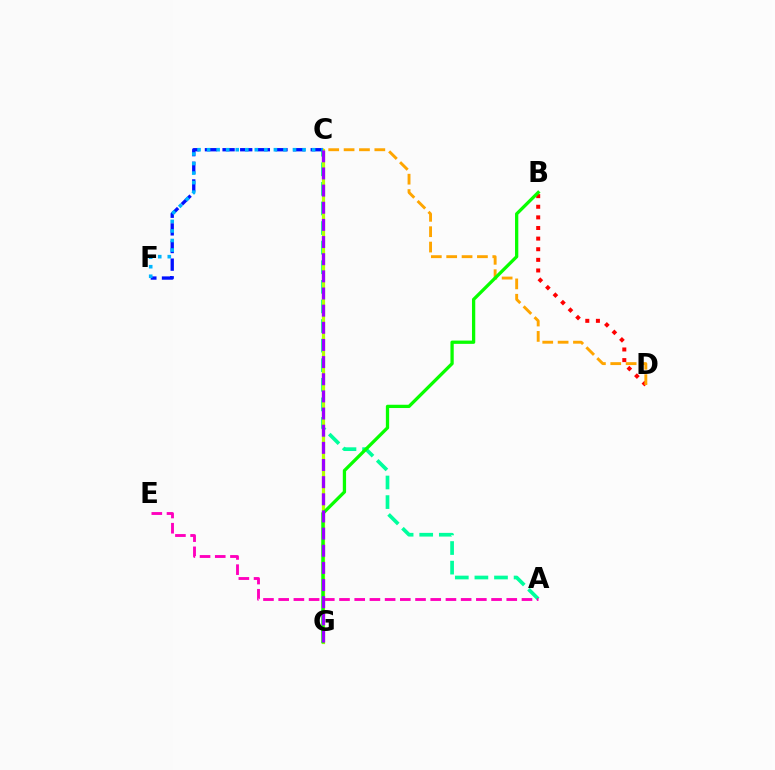{('A', 'C'): [{'color': '#00ff9d', 'line_style': 'dashed', 'thickness': 2.66}], ('B', 'D'): [{'color': '#ff0000', 'line_style': 'dotted', 'thickness': 2.88}], ('A', 'E'): [{'color': '#ff00bd', 'line_style': 'dashed', 'thickness': 2.07}], ('C', 'G'): [{'color': '#b3ff00', 'line_style': 'solid', 'thickness': 2.34}, {'color': '#9b00ff', 'line_style': 'dashed', 'thickness': 2.33}], ('C', 'D'): [{'color': '#ffa500', 'line_style': 'dashed', 'thickness': 2.09}], ('B', 'G'): [{'color': '#08ff00', 'line_style': 'solid', 'thickness': 2.36}], ('C', 'F'): [{'color': '#0010ff', 'line_style': 'dashed', 'thickness': 2.4}, {'color': '#00b5ff', 'line_style': 'dotted', 'thickness': 2.59}]}